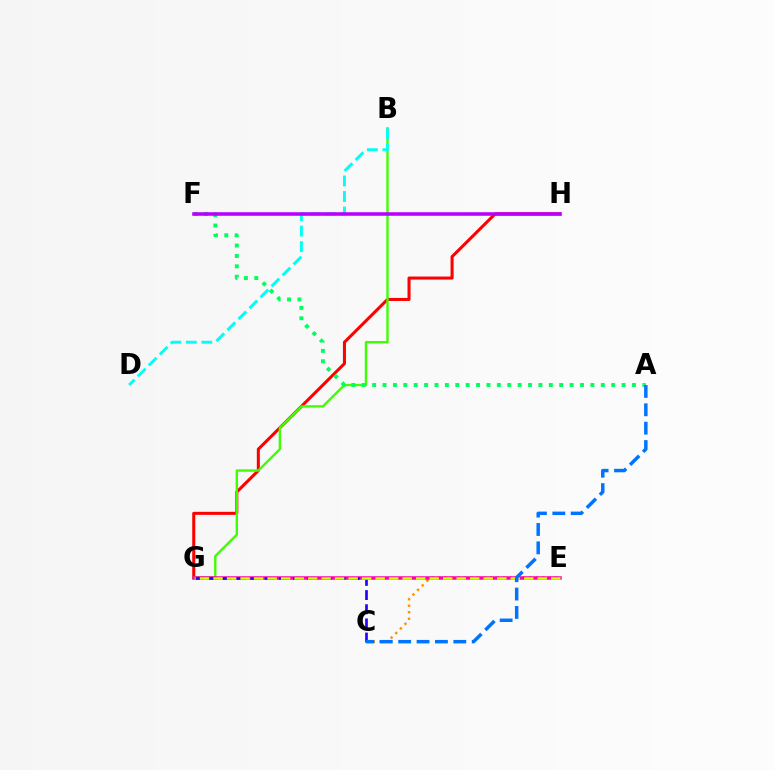{('G', 'H'): [{'color': '#ff0000', 'line_style': 'solid', 'thickness': 2.19}], ('C', 'E'): [{'color': '#ff9400', 'line_style': 'dotted', 'thickness': 1.77}], ('B', 'G'): [{'color': '#3dff00', 'line_style': 'solid', 'thickness': 1.7}], ('E', 'G'): [{'color': '#ff00ac', 'line_style': 'solid', 'thickness': 2.52}, {'color': '#d1ff00', 'line_style': 'dashed', 'thickness': 1.84}], ('C', 'G'): [{'color': '#2500ff', 'line_style': 'dashed', 'thickness': 1.92}], ('A', 'F'): [{'color': '#00ff5c', 'line_style': 'dotted', 'thickness': 2.82}], ('B', 'D'): [{'color': '#00fff6', 'line_style': 'dashed', 'thickness': 2.11}], ('A', 'C'): [{'color': '#0074ff', 'line_style': 'dashed', 'thickness': 2.5}], ('F', 'H'): [{'color': '#b900ff', 'line_style': 'solid', 'thickness': 2.56}]}